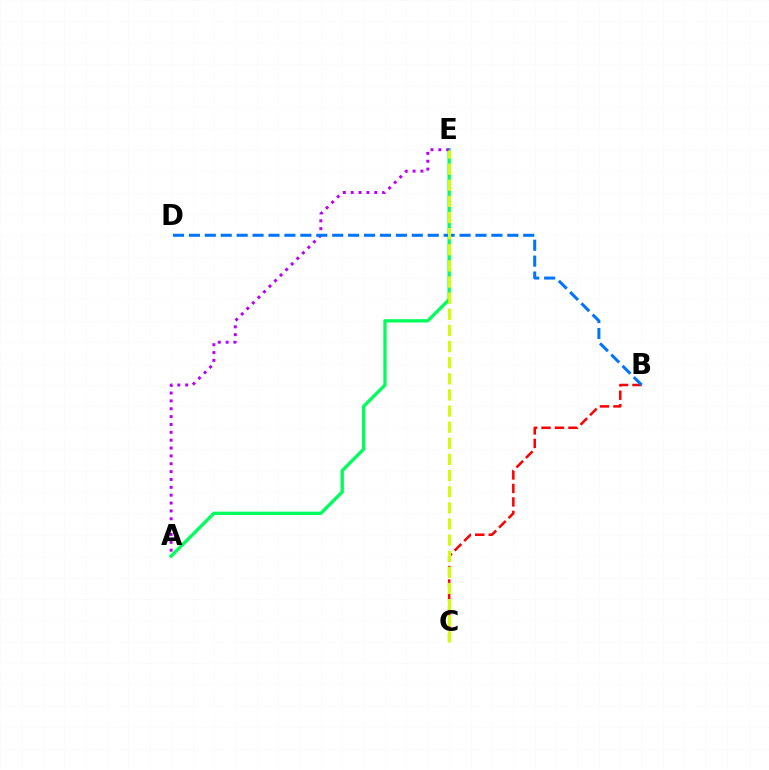{('A', 'E'): [{'color': '#00ff5c', 'line_style': 'solid', 'thickness': 2.39}, {'color': '#b900ff', 'line_style': 'dotted', 'thickness': 2.13}], ('B', 'C'): [{'color': '#ff0000', 'line_style': 'dashed', 'thickness': 1.83}], ('B', 'D'): [{'color': '#0074ff', 'line_style': 'dashed', 'thickness': 2.16}], ('C', 'E'): [{'color': '#d1ff00', 'line_style': 'dashed', 'thickness': 2.19}]}